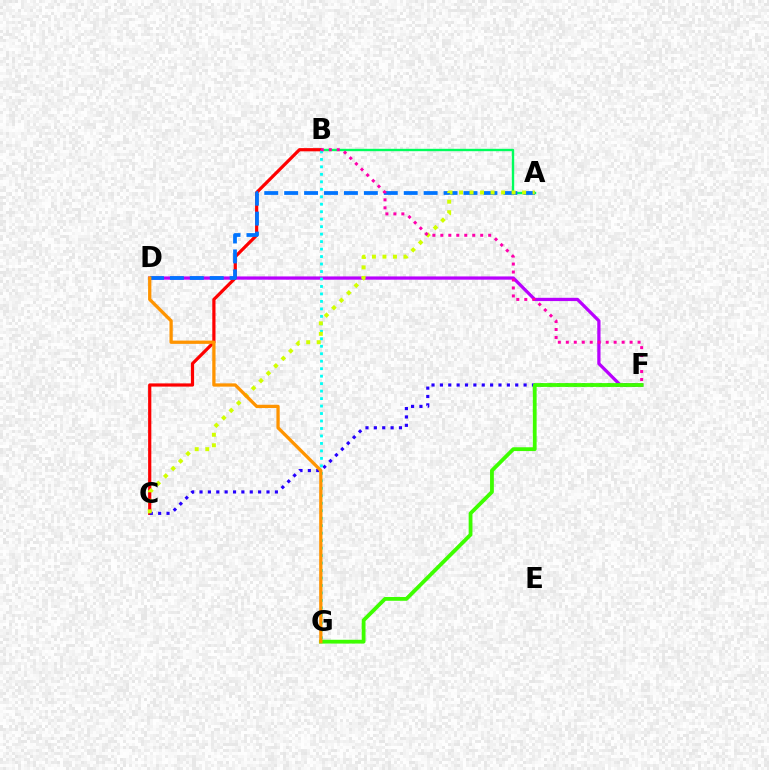{('A', 'B'): [{'color': '#00ff5c', 'line_style': 'solid', 'thickness': 1.71}], ('D', 'F'): [{'color': '#b900ff', 'line_style': 'solid', 'thickness': 2.34}], ('B', 'C'): [{'color': '#ff0000', 'line_style': 'solid', 'thickness': 2.31}], ('C', 'F'): [{'color': '#2500ff', 'line_style': 'dotted', 'thickness': 2.27}], ('A', 'D'): [{'color': '#0074ff', 'line_style': 'dashed', 'thickness': 2.71}], ('F', 'G'): [{'color': '#3dff00', 'line_style': 'solid', 'thickness': 2.74}], ('B', 'G'): [{'color': '#00fff6', 'line_style': 'dotted', 'thickness': 2.03}], ('A', 'C'): [{'color': '#d1ff00', 'line_style': 'dotted', 'thickness': 2.86}], ('D', 'G'): [{'color': '#ff9400', 'line_style': 'solid', 'thickness': 2.36}], ('B', 'F'): [{'color': '#ff00ac', 'line_style': 'dotted', 'thickness': 2.17}]}